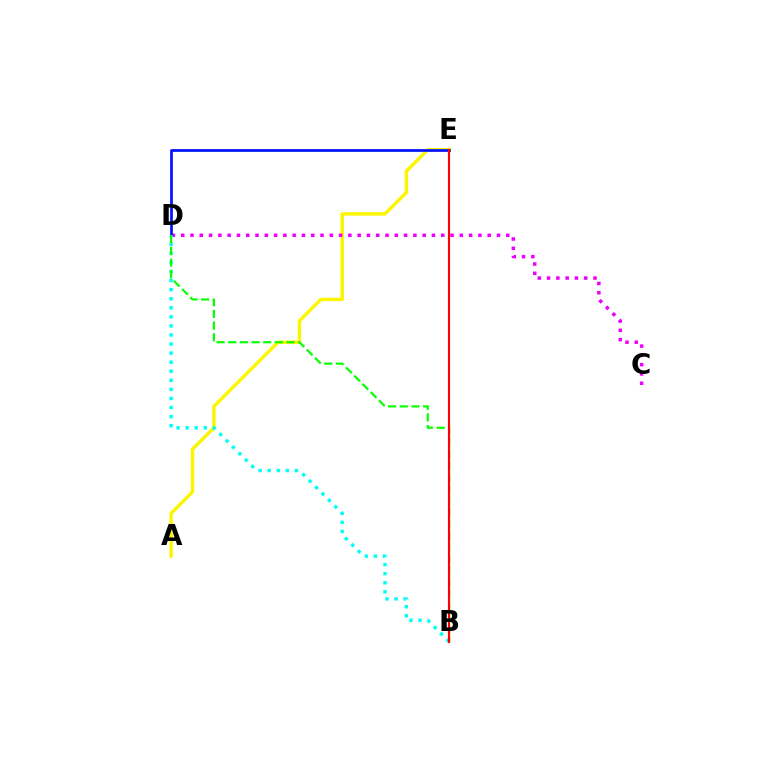{('A', 'E'): [{'color': '#fcf500', 'line_style': 'solid', 'thickness': 2.46}], ('C', 'D'): [{'color': '#ee00ff', 'line_style': 'dotted', 'thickness': 2.52}], ('D', 'E'): [{'color': '#0010ff', 'line_style': 'solid', 'thickness': 1.94}], ('B', 'D'): [{'color': '#00fff6', 'line_style': 'dotted', 'thickness': 2.46}, {'color': '#08ff00', 'line_style': 'dashed', 'thickness': 1.58}], ('B', 'E'): [{'color': '#ff0000', 'line_style': 'solid', 'thickness': 1.56}]}